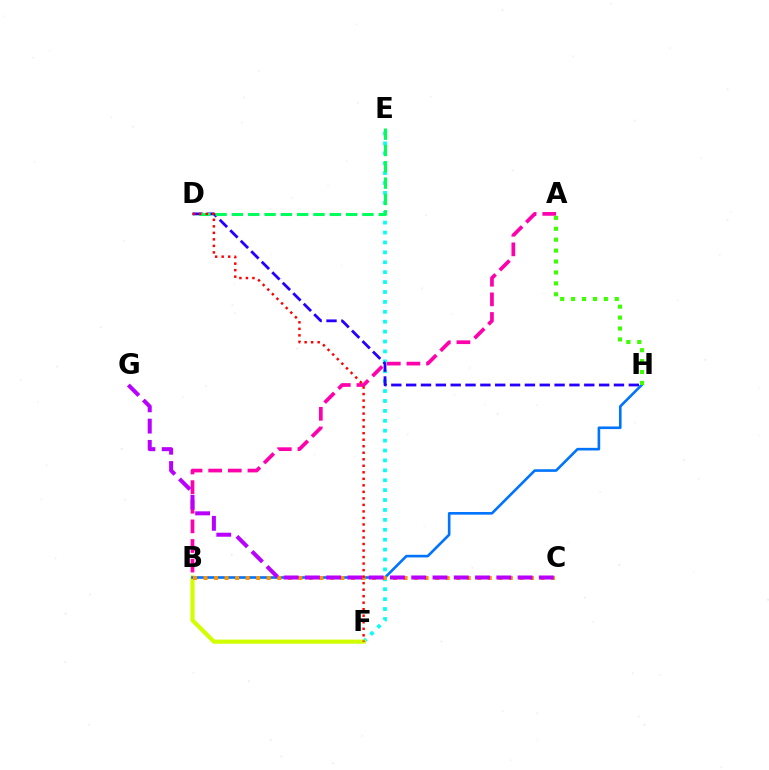{('E', 'F'): [{'color': '#00fff6', 'line_style': 'dotted', 'thickness': 2.69}], ('B', 'F'): [{'color': '#d1ff00', 'line_style': 'solid', 'thickness': 2.98}], ('D', 'H'): [{'color': '#2500ff', 'line_style': 'dashed', 'thickness': 2.02}], ('A', 'B'): [{'color': '#ff00ac', 'line_style': 'dashed', 'thickness': 2.67}], ('B', 'H'): [{'color': '#0074ff', 'line_style': 'solid', 'thickness': 1.89}], ('B', 'C'): [{'color': '#ff9400', 'line_style': 'dotted', 'thickness': 2.86}], ('D', 'E'): [{'color': '#00ff5c', 'line_style': 'dashed', 'thickness': 2.22}], ('C', 'G'): [{'color': '#b900ff', 'line_style': 'dashed', 'thickness': 2.89}], ('D', 'F'): [{'color': '#ff0000', 'line_style': 'dotted', 'thickness': 1.77}], ('A', 'H'): [{'color': '#3dff00', 'line_style': 'dotted', 'thickness': 2.97}]}